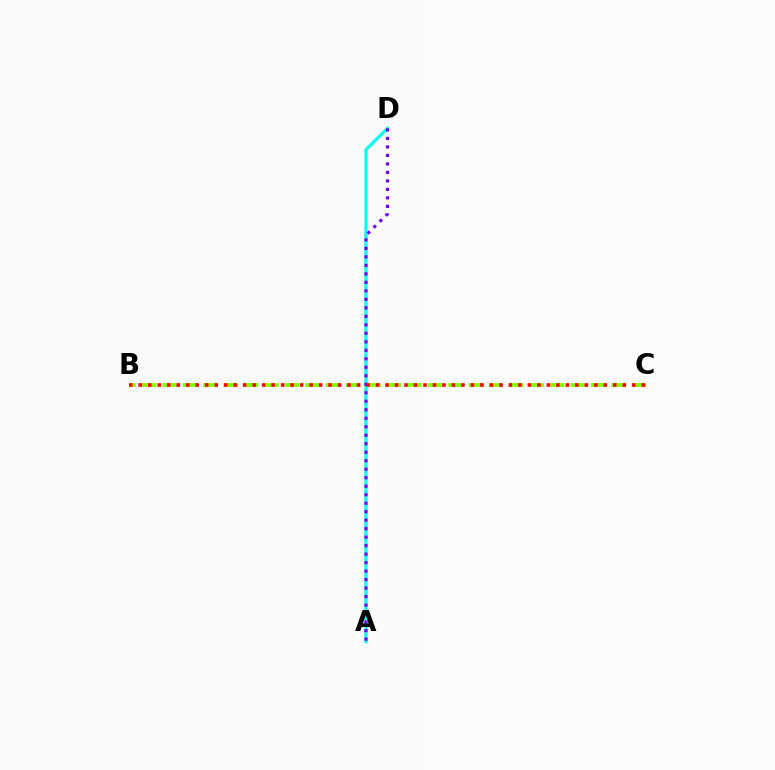{('B', 'C'): [{'color': '#84ff00', 'line_style': 'dashed', 'thickness': 2.77}, {'color': '#ff0000', 'line_style': 'dotted', 'thickness': 2.58}], ('A', 'D'): [{'color': '#00fff6', 'line_style': 'solid', 'thickness': 2.29}, {'color': '#7200ff', 'line_style': 'dotted', 'thickness': 2.31}]}